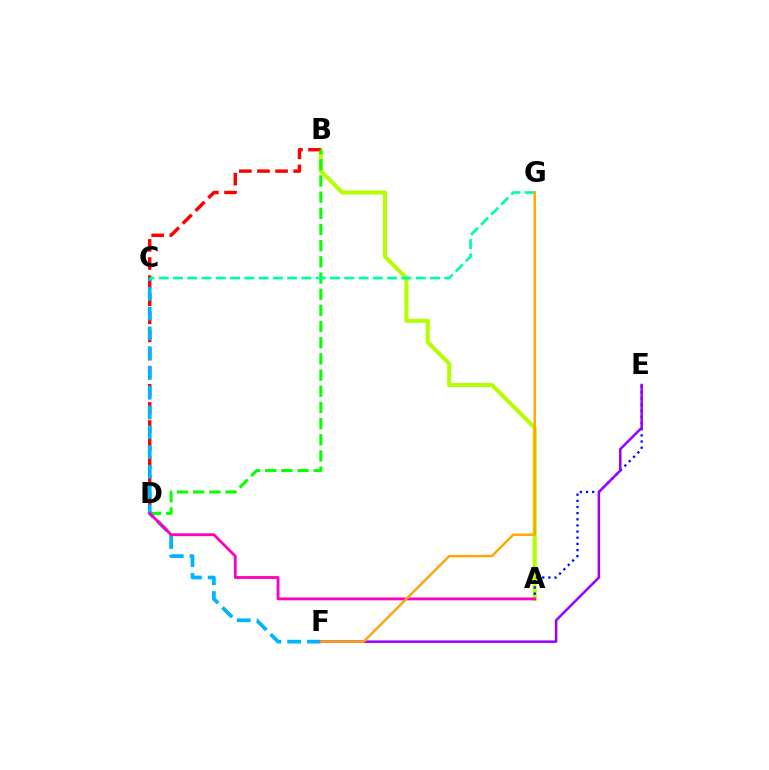{('A', 'B'): [{'color': '#b3ff00', 'line_style': 'solid', 'thickness': 2.91}], ('B', 'D'): [{'color': '#ff0000', 'line_style': 'dashed', 'thickness': 2.46}, {'color': '#08ff00', 'line_style': 'dashed', 'thickness': 2.2}], ('A', 'E'): [{'color': '#0010ff', 'line_style': 'dotted', 'thickness': 1.67}], ('C', 'F'): [{'color': '#00b5ff', 'line_style': 'dashed', 'thickness': 2.69}], ('A', 'D'): [{'color': '#ff00bd', 'line_style': 'solid', 'thickness': 2.04}], ('E', 'F'): [{'color': '#9b00ff', 'line_style': 'solid', 'thickness': 1.81}], ('C', 'G'): [{'color': '#00ff9d', 'line_style': 'dashed', 'thickness': 1.94}], ('F', 'G'): [{'color': '#ffa500', 'line_style': 'solid', 'thickness': 1.74}]}